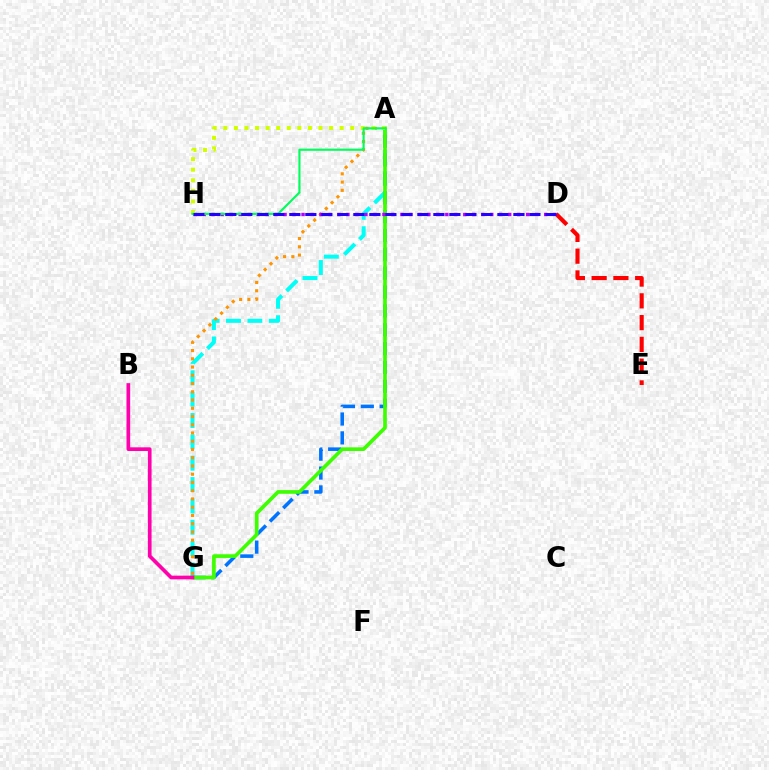{('A', 'G'): [{'color': '#00fff6', 'line_style': 'dashed', 'thickness': 2.9}, {'color': '#ff9400', 'line_style': 'dotted', 'thickness': 2.24}, {'color': '#0074ff', 'line_style': 'dashed', 'thickness': 2.56}, {'color': '#3dff00', 'line_style': 'solid', 'thickness': 2.64}], ('D', 'E'): [{'color': '#ff0000', 'line_style': 'dashed', 'thickness': 2.96}], ('D', 'H'): [{'color': '#b900ff', 'line_style': 'dotted', 'thickness': 2.44}, {'color': '#2500ff', 'line_style': 'dashed', 'thickness': 2.17}], ('A', 'H'): [{'color': '#d1ff00', 'line_style': 'dotted', 'thickness': 2.87}, {'color': '#00ff5c', 'line_style': 'solid', 'thickness': 1.55}], ('B', 'G'): [{'color': '#ff00ac', 'line_style': 'solid', 'thickness': 2.65}]}